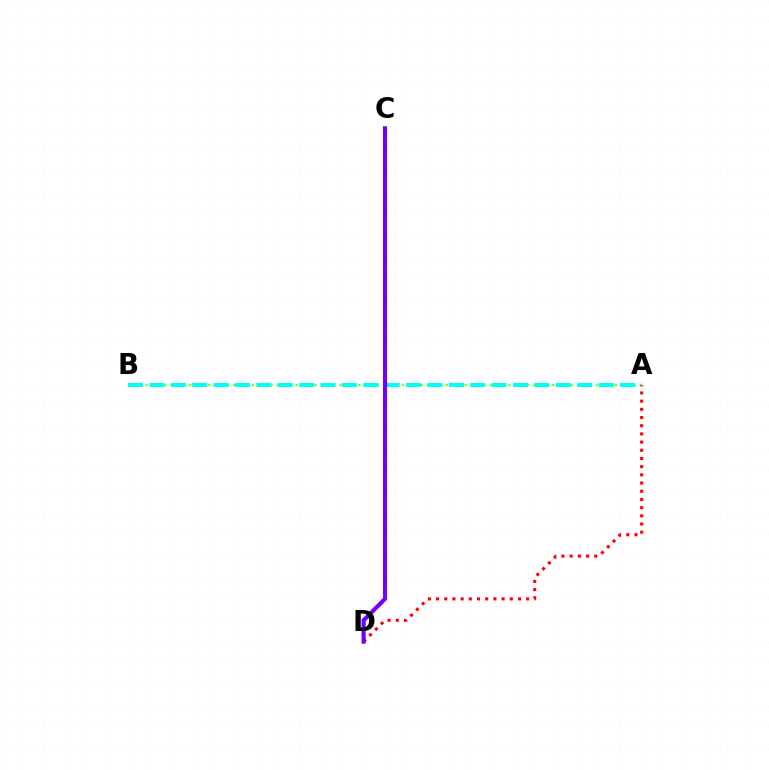{('A', 'B'): [{'color': '#84ff00', 'line_style': 'dotted', 'thickness': 1.7}, {'color': '#00fff6', 'line_style': 'dashed', 'thickness': 2.91}], ('A', 'D'): [{'color': '#ff0000', 'line_style': 'dotted', 'thickness': 2.23}], ('C', 'D'): [{'color': '#7200ff', 'line_style': 'solid', 'thickness': 2.97}]}